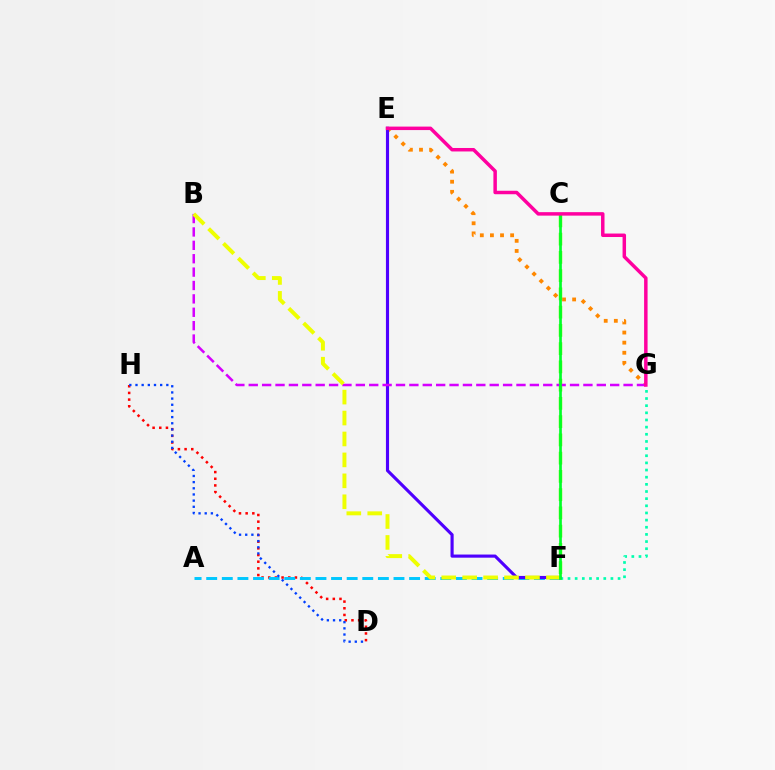{('D', 'H'): [{'color': '#ff0000', 'line_style': 'dotted', 'thickness': 1.81}, {'color': '#003fff', 'line_style': 'dotted', 'thickness': 1.68}], ('A', 'F'): [{'color': '#00c7ff', 'line_style': 'dashed', 'thickness': 2.12}], ('F', 'G'): [{'color': '#00ffaf', 'line_style': 'dotted', 'thickness': 1.94}], ('E', 'G'): [{'color': '#ff8800', 'line_style': 'dotted', 'thickness': 2.74}, {'color': '#ff00a0', 'line_style': 'solid', 'thickness': 2.5}], ('E', 'F'): [{'color': '#4f00ff', 'line_style': 'solid', 'thickness': 2.26}], ('C', 'F'): [{'color': '#66ff00', 'line_style': 'dashed', 'thickness': 2.48}, {'color': '#00ff27', 'line_style': 'solid', 'thickness': 1.94}], ('B', 'G'): [{'color': '#d600ff', 'line_style': 'dashed', 'thickness': 1.82}], ('B', 'F'): [{'color': '#eeff00', 'line_style': 'dashed', 'thickness': 2.84}]}